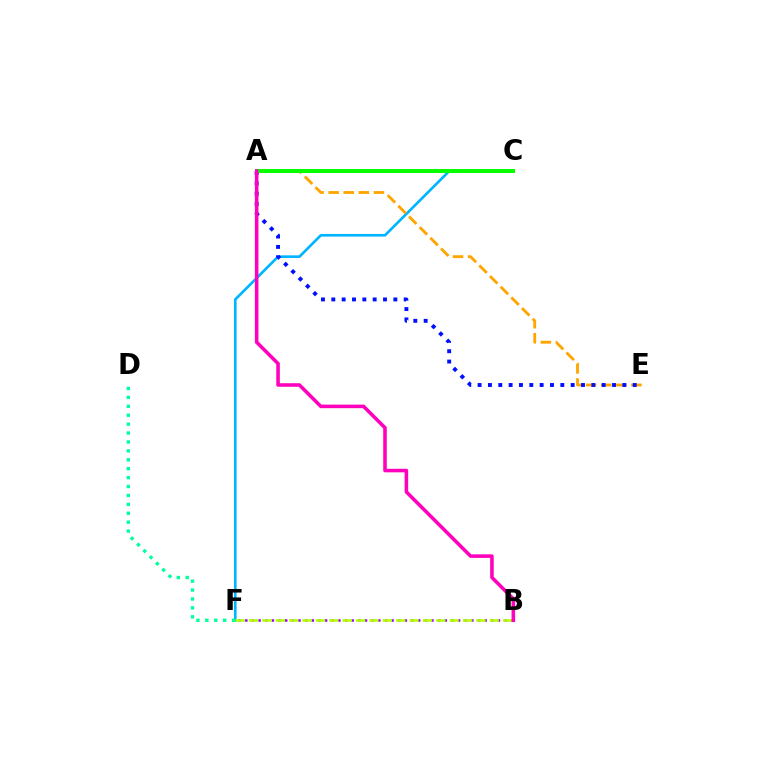{('A', 'C'): [{'color': '#ff0000', 'line_style': 'dotted', 'thickness': 2.66}, {'color': '#08ff00', 'line_style': 'solid', 'thickness': 2.88}], ('B', 'F'): [{'color': '#9b00ff', 'line_style': 'dotted', 'thickness': 1.81}, {'color': '#b3ff00', 'line_style': 'dashed', 'thickness': 1.82}], ('C', 'F'): [{'color': '#00b5ff', 'line_style': 'solid', 'thickness': 1.91}], ('A', 'E'): [{'color': '#ffa500', 'line_style': 'dashed', 'thickness': 2.05}, {'color': '#0010ff', 'line_style': 'dotted', 'thickness': 2.81}], ('D', 'F'): [{'color': '#00ff9d', 'line_style': 'dotted', 'thickness': 2.42}], ('A', 'B'): [{'color': '#ff00bd', 'line_style': 'solid', 'thickness': 2.56}]}